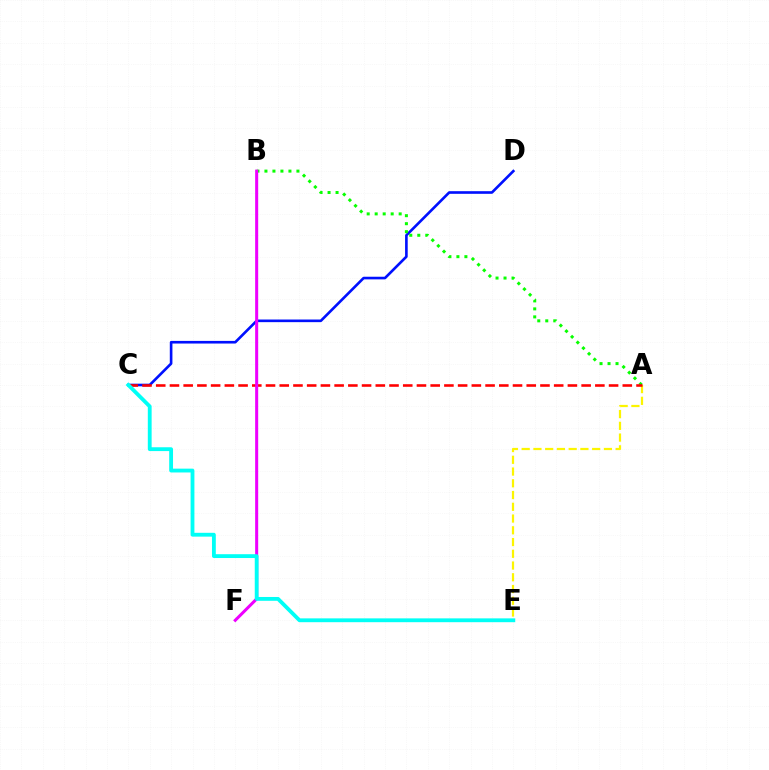{('C', 'D'): [{'color': '#0010ff', 'line_style': 'solid', 'thickness': 1.9}], ('A', 'E'): [{'color': '#fcf500', 'line_style': 'dashed', 'thickness': 1.6}], ('A', 'B'): [{'color': '#08ff00', 'line_style': 'dotted', 'thickness': 2.17}], ('A', 'C'): [{'color': '#ff0000', 'line_style': 'dashed', 'thickness': 1.86}], ('B', 'F'): [{'color': '#ee00ff', 'line_style': 'solid', 'thickness': 2.19}], ('C', 'E'): [{'color': '#00fff6', 'line_style': 'solid', 'thickness': 2.75}]}